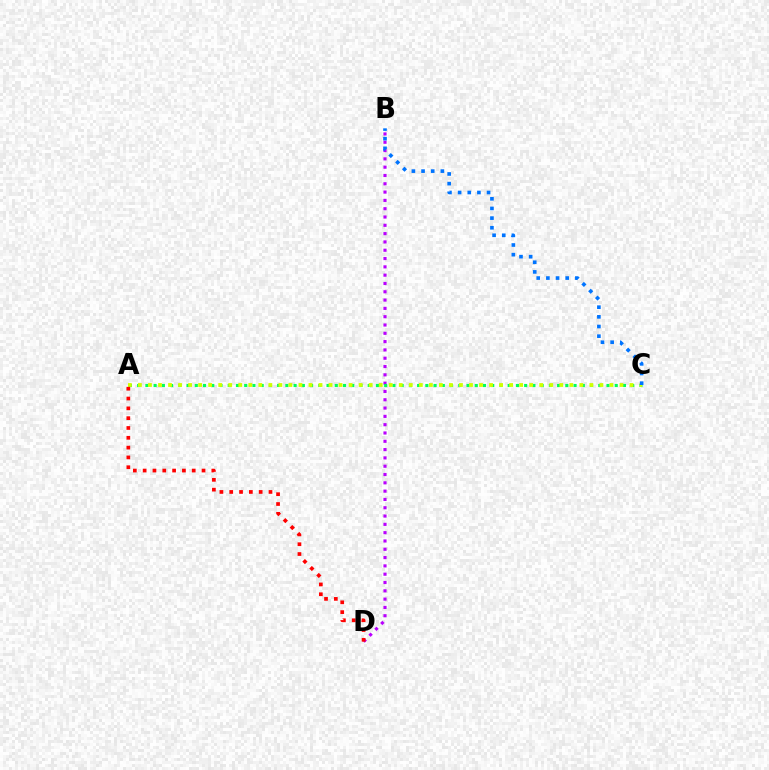{('B', 'D'): [{'color': '#b900ff', 'line_style': 'dotted', 'thickness': 2.26}], ('A', 'C'): [{'color': '#00ff5c', 'line_style': 'dotted', 'thickness': 2.24}, {'color': '#d1ff00', 'line_style': 'dotted', 'thickness': 2.73}], ('B', 'C'): [{'color': '#0074ff', 'line_style': 'dotted', 'thickness': 2.62}], ('A', 'D'): [{'color': '#ff0000', 'line_style': 'dotted', 'thickness': 2.67}]}